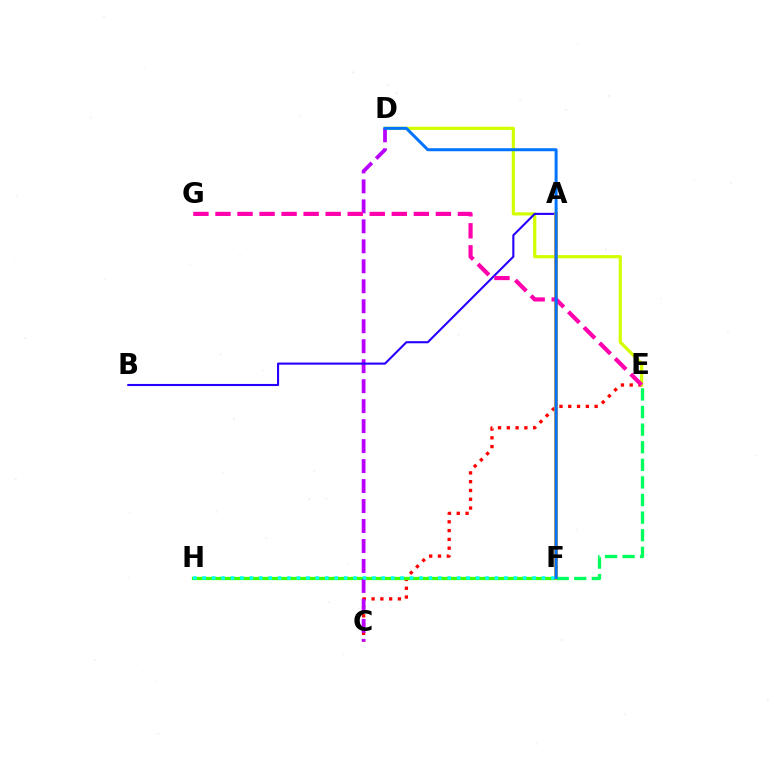{('C', 'E'): [{'color': '#ff0000', 'line_style': 'dotted', 'thickness': 2.39}], ('F', 'H'): [{'color': '#3dff00', 'line_style': 'solid', 'thickness': 2.35}, {'color': '#00fff6', 'line_style': 'dotted', 'thickness': 2.56}], ('D', 'E'): [{'color': '#d1ff00', 'line_style': 'solid', 'thickness': 2.29}], ('C', 'D'): [{'color': '#b900ff', 'line_style': 'dashed', 'thickness': 2.71}], ('A', 'B'): [{'color': '#2500ff', 'line_style': 'solid', 'thickness': 1.52}], ('A', 'F'): [{'color': '#ff9400', 'line_style': 'solid', 'thickness': 2.64}], ('E', 'F'): [{'color': '#00ff5c', 'line_style': 'dashed', 'thickness': 2.39}], ('E', 'G'): [{'color': '#ff00ac', 'line_style': 'dashed', 'thickness': 2.99}], ('D', 'F'): [{'color': '#0074ff', 'line_style': 'solid', 'thickness': 2.16}]}